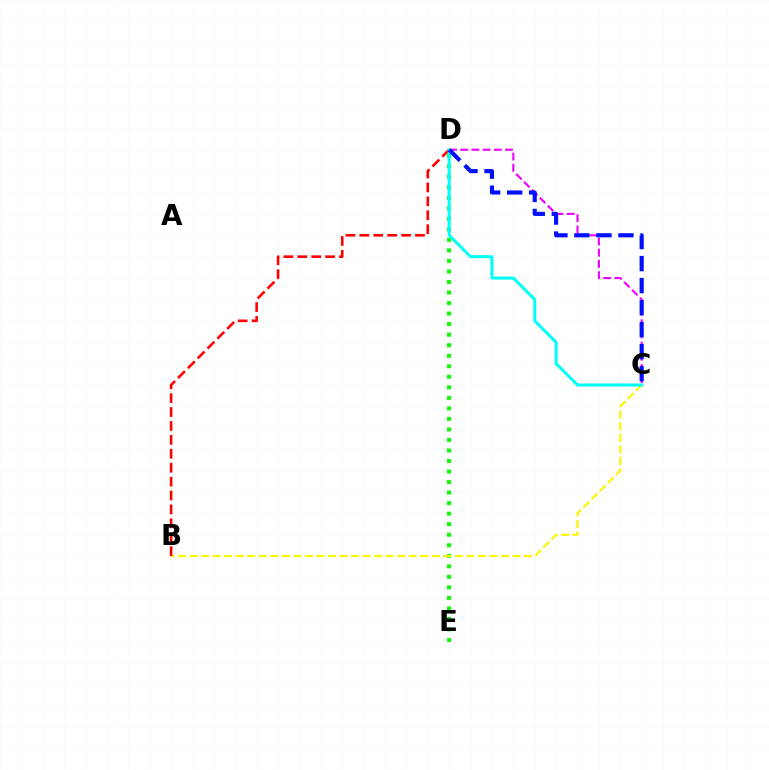{('C', 'D'): [{'color': '#ee00ff', 'line_style': 'dashed', 'thickness': 1.52}, {'color': '#00fff6', 'line_style': 'solid', 'thickness': 2.16}, {'color': '#0010ff', 'line_style': 'dashed', 'thickness': 2.99}], ('D', 'E'): [{'color': '#08ff00', 'line_style': 'dotted', 'thickness': 2.86}], ('B', 'C'): [{'color': '#fcf500', 'line_style': 'dashed', 'thickness': 1.57}], ('B', 'D'): [{'color': '#ff0000', 'line_style': 'dashed', 'thickness': 1.89}]}